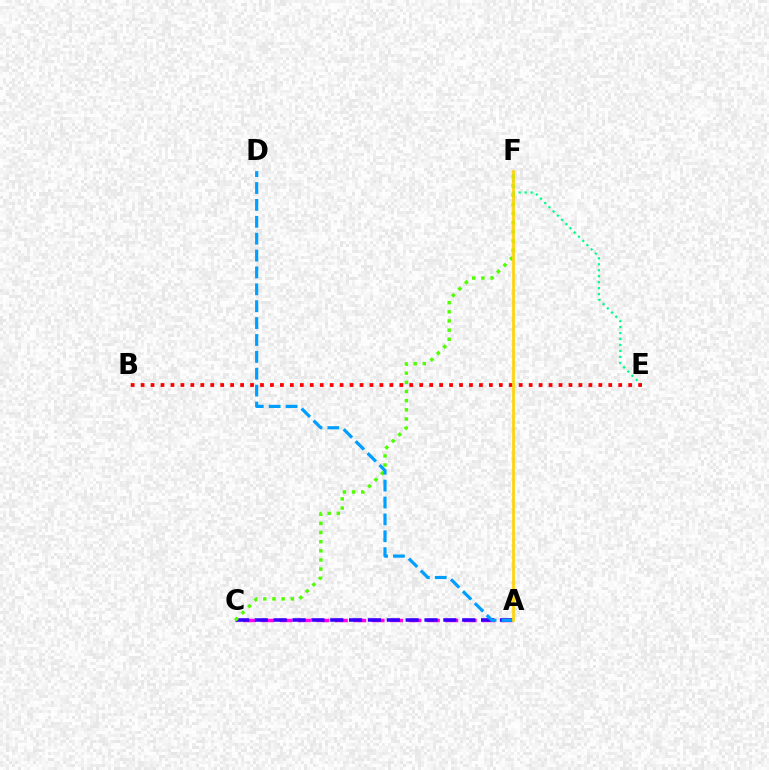{('A', 'C'): [{'color': '#ff00ed', 'line_style': 'dashed', 'thickness': 2.5}, {'color': '#3700ff', 'line_style': 'dashed', 'thickness': 2.56}], ('C', 'F'): [{'color': '#4fff00', 'line_style': 'dotted', 'thickness': 2.49}], ('E', 'F'): [{'color': '#00ff86', 'line_style': 'dotted', 'thickness': 1.62}], ('B', 'E'): [{'color': '#ff0000', 'line_style': 'dotted', 'thickness': 2.7}], ('A', 'D'): [{'color': '#009eff', 'line_style': 'dashed', 'thickness': 2.29}], ('A', 'F'): [{'color': '#ffd500', 'line_style': 'solid', 'thickness': 1.92}]}